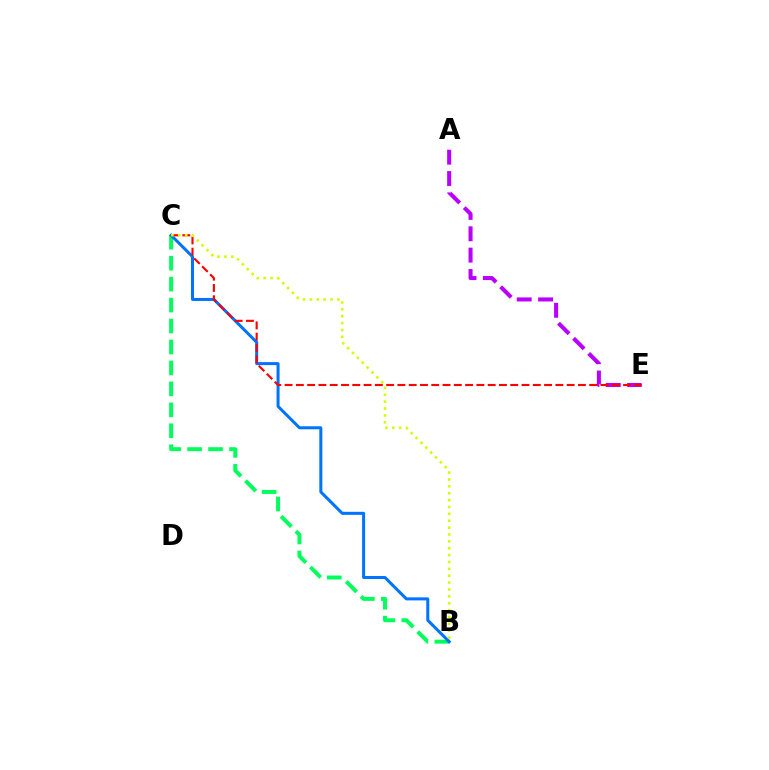{('B', 'C'): [{'color': '#00ff5c', 'line_style': 'dashed', 'thickness': 2.85}, {'color': '#0074ff', 'line_style': 'solid', 'thickness': 2.17}, {'color': '#d1ff00', 'line_style': 'dotted', 'thickness': 1.87}], ('A', 'E'): [{'color': '#b900ff', 'line_style': 'dashed', 'thickness': 2.9}], ('C', 'E'): [{'color': '#ff0000', 'line_style': 'dashed', 'thickness': 1.53}]}